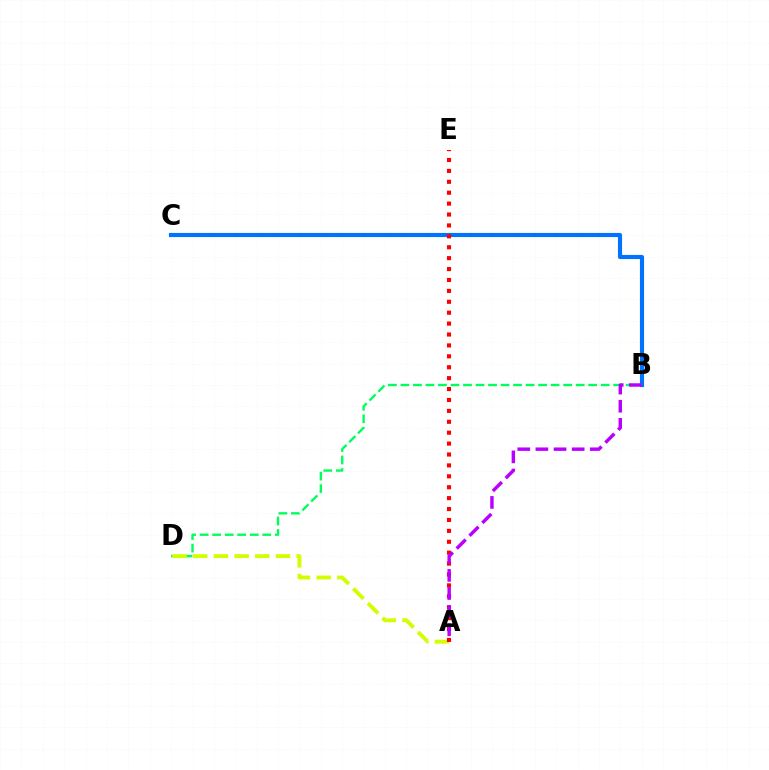{('B', 'D'): [{'color': '#00ff5c', 'line_style': 'dashed', 'thickness': 1.7}], ('B', 'C'): [{'color': '#0074ff', 'line_style': 'solid', 'thickness': 2.98}], ('A', 'D'): [{'color': '#d1ff00', 'line_style': 'dashed', 'thickness': 2.81}], ('A', 'E'): [{'color': '#ff0000', 'line_style': 'dotted', 'thickness': 2.96}], ('A', 'B'): [{'color': '#b900ff', 'line_style': 'dashed', 'thickness': 2.46}]}